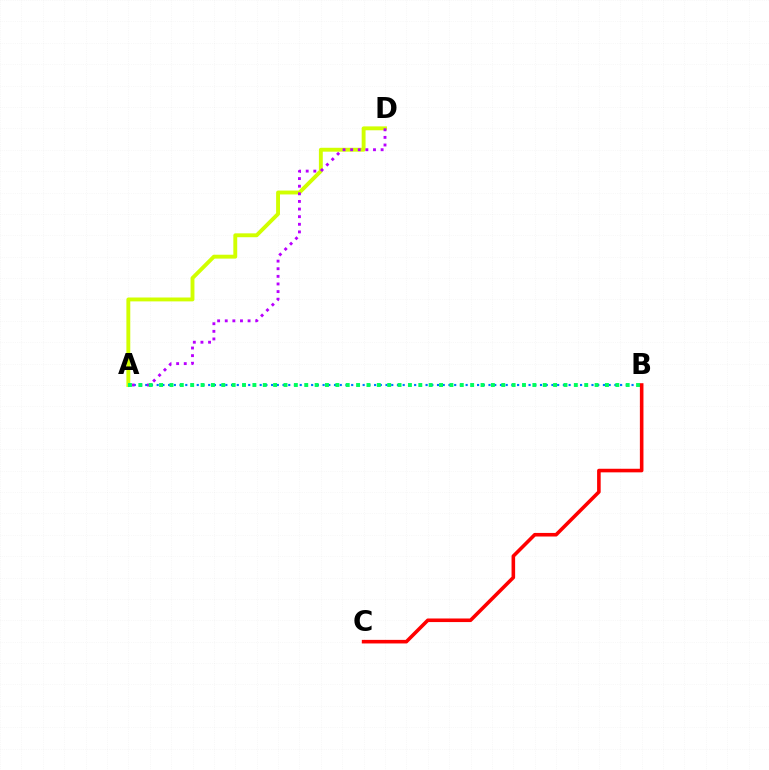{('A', 'D'): [{'color': '#d1ff00', 'line_style': 'solid', 'thickness': 2.8}, {'color': '#b900ff', 'line_style': 'dotted', 'thickness': 2.07}], ('A', 'B'): [{'color': '#0074ff', 'line_style': 'dotted', 'thickness': 1.55}, {'color': '#00ff5c', 'line_style': 'dotted', 'thickness': 2.82}], ('B', 'C'): [{'color': '#ff0000', 'line_style': 'solid', 'thickness': 2.58}]}